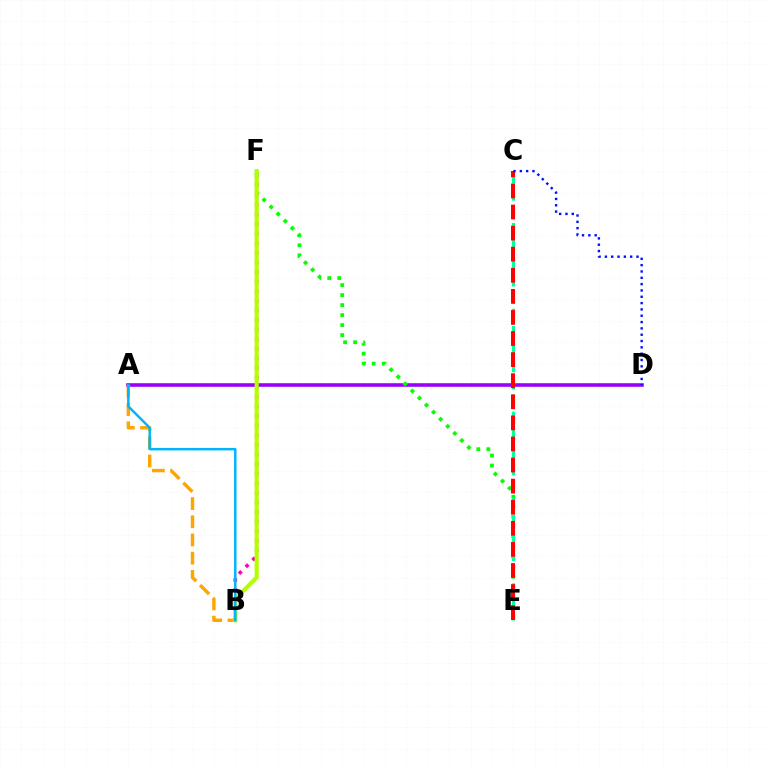{('A', 'D'): [{'color': '#9b00ff', 'line_style': 'solid', 'thickness': 2.59}], ('A', 'B'): [{'color': '#ffa500', 'line_style': 'dashed', 'thickness': 2.47}, {'color': '#00b5ff', 'line_style': 'solid', 'thickness': 1.79}], ('E', 'F'): [{'color': '#08ff00', 'line_style': 'dotted', 'thickness': 2.72}], ('B', 'F'): [{'color': '#ff00bd', 'line_style': 'dotted', 'thickness': 2.61}, {'color': '#b3ff00', 'line_style': 'solid', 'thickness': 2.96}], ('C', 'E'): [{'color': '#00ff9d', 'line_style': 'dashed', 'thickness': 2.33}, {'color': '#ff0000', 'line_style': 'dashed', 'thickness': 2.86}], ('C', 'D'): [{'color': '#0010ff', 'line_style': 'dotted', 'thickness': 1.72}]}